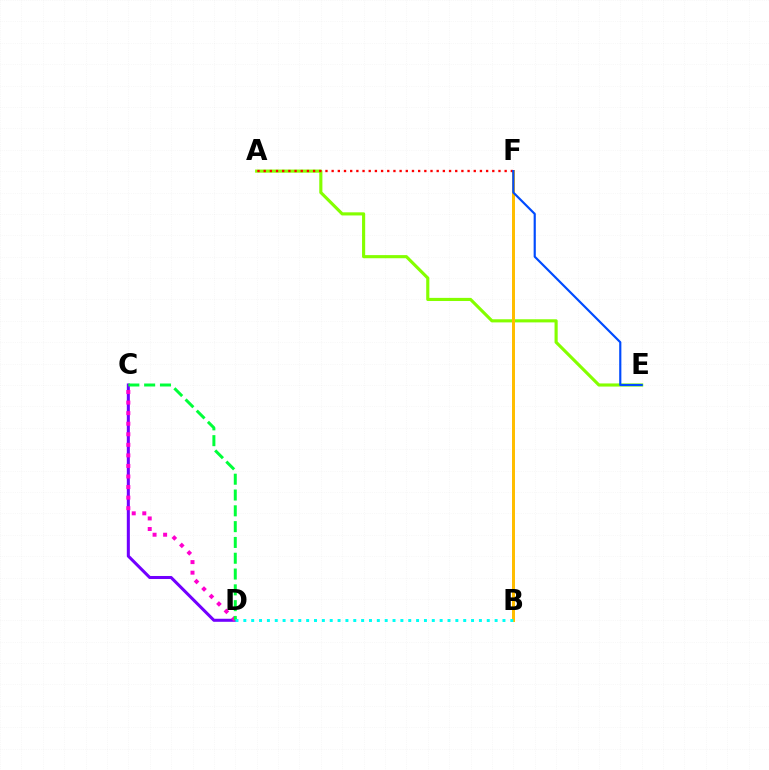{('C', 'D'): [{'color': '#7200ff', 'line_style': 'solid', 'thickness': 2.19}, {'color': '#ff00cf', 'line_style': 'dotted', 'thickness': 2.87}, {'color': '#00ff39', 'line_style': 'dashed', 'thickness': 2.15}], ('A', 'E'): [{'color': '#84ff00', 'line_style': 'solid', 'thickness': 2.26}], ('B', 'F'): [{'color': '#ffbd00', 'line_style': 'solid', 'thickness': 2.16}], ('A', 'F'): [{'color': '#ff0000', 'line_style': 'dotted', 'thickness': 1.68}], ('E', 'F'): [{'color': '#004bff', 'line_style': 'solid', 'thickness': 1.56}], ('B', 'D'): [{'color': '#00fff6', 'line_style': 'dotted', 'thickness': 2.13}]}